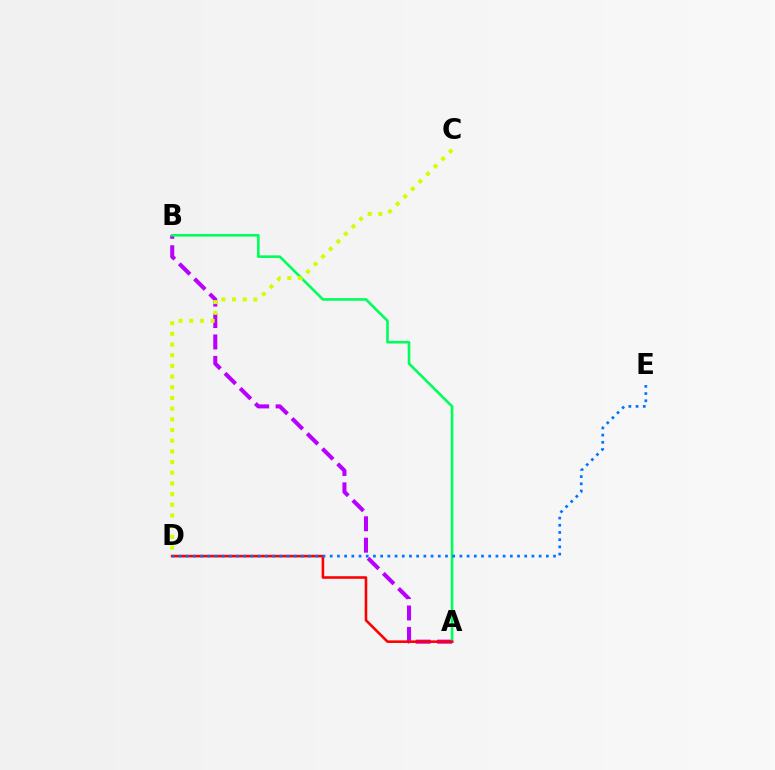{('A', 'B'): [{'color': '#b900ff', 'line_style': 'dashed', 'thickness': 2.91}, {'color': '#00ff5c', 'line_style': 'solid', 'thickness': 1.89}], ('A', 'D'): [{'color': '#ff0000', 'line_style': 'solid', 'thickness': 1.87}], ('C', 'D'): [{'color': '#d1ff00', 'line_style': 'dotted', 'thickness': 2.9}], ('D', 'E'): [{'color': '#0074ff', 'line_style': 'dotted', 'thickness': 1.96}]}